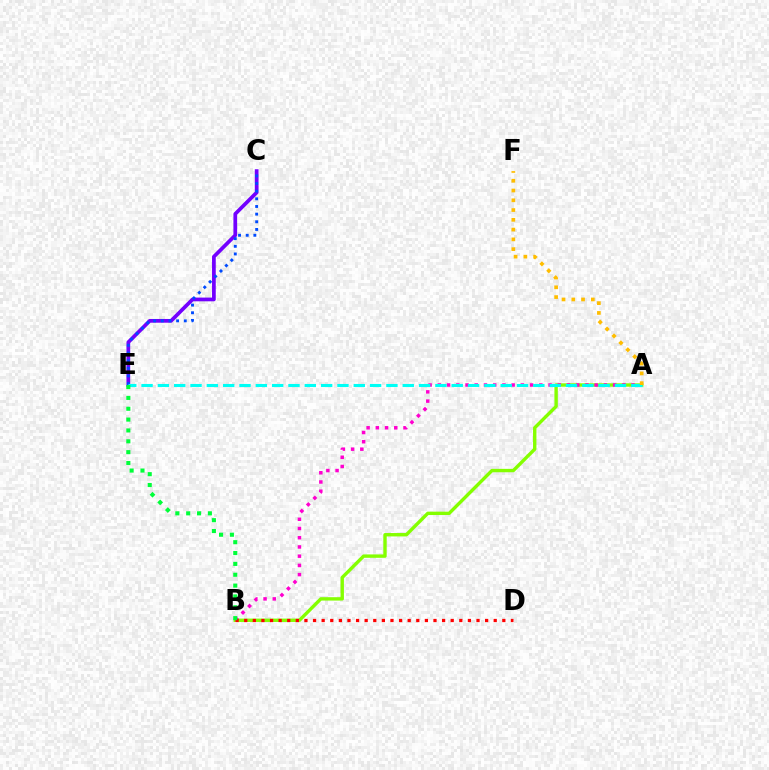{('C', 'E'): [{'color': '#7200ff', 'line_style': 'solid', 'thickness': 2.68}, {'color': '#004bff', 'line_style': 'dotted', 'thickness': 2.08}], ('A', 'B'): [{'color': '#84ff00', 'line_style': 'solid', 'thickness': 2.44}, {'color': '#ff00cf', 'line_style': 'dotted', 'thickness': 2.51}], ('A', 'E'): [{'color': '#00fff6', 'line_style': 'dashed', 'thickness': 2.22}], ('B', 'D'): [{'color': '#ff0000', 'line_style': 'dotted', 'thickness': 2.34}], ('A', 'F'): [{'color': '#ffbd00', 'line_style': 'dotted', 'thickness': 2.66}], ('B', 'E'): [{'color': '#00ff39', 'line_style': 'dotted', 'thickness': 2.95}]}